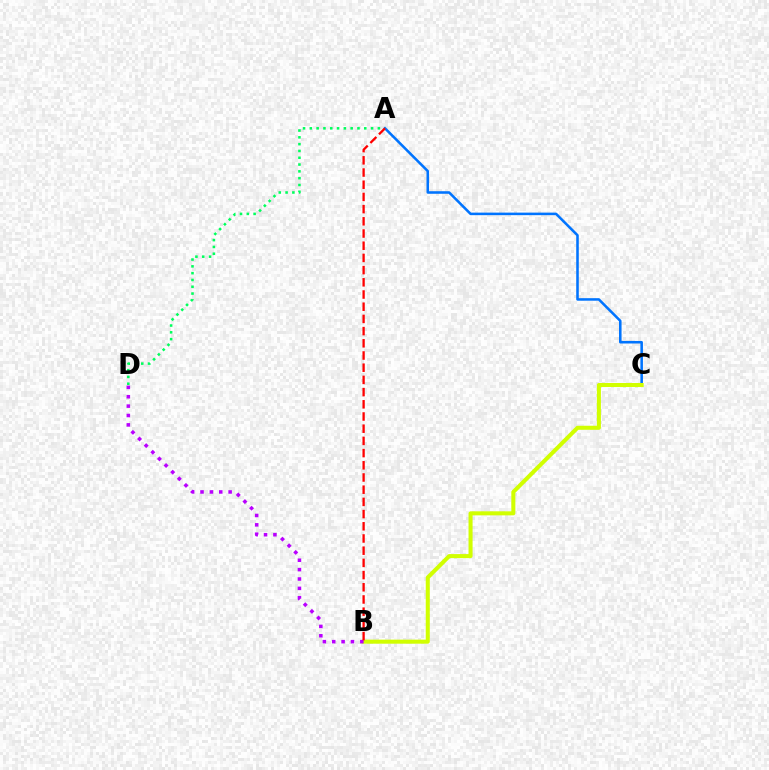{('A', 'D'): [{'color': '#00ff5c', 'line_style': 'dotted', 'thickness': 1.85}], ('A', 'C'): [{'color': '#0074ff', 'line_style': 'solid', 'thickness': 1.84}], ('B', 'C'): [{'color': '#d1ff00', 'line_style': 'solid', 'thickness': 2.91}], ('B', 'D'): [{'color': '#b900ff', 'line_style': 'dotted', 'thickness': 2.55}], ('A', 'B'): [{'color': '#ff0000', 'line_style': 'dashed', 'thickness': 1.66}]}